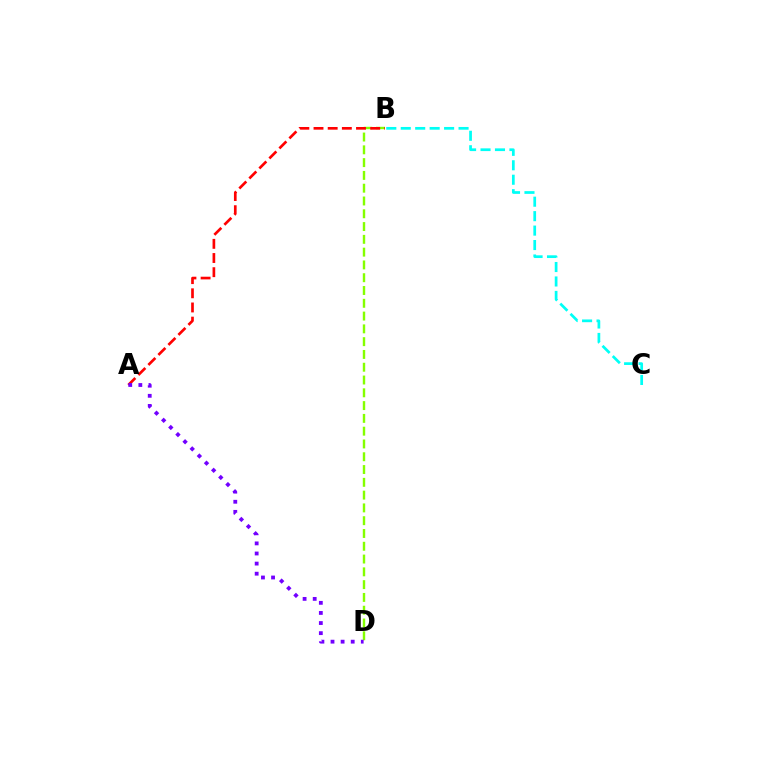{('B', 'D'): [{'color': '#84ff00', 'line_style': 'dashed', 'thickness': 1.74}], ('A', 'B'): [{'color': '#ff0000', 'line_style': 'dashed', 'thickness': 1.92}], ('B', 'C'): [{'color': '#00fff6', 'line_style': 'dashed', 'thickness': 1.96}], ('A', 'D'): [{'color': '#7200ff', 'line_style': 'dotted', 'thickness': 2.74}]}